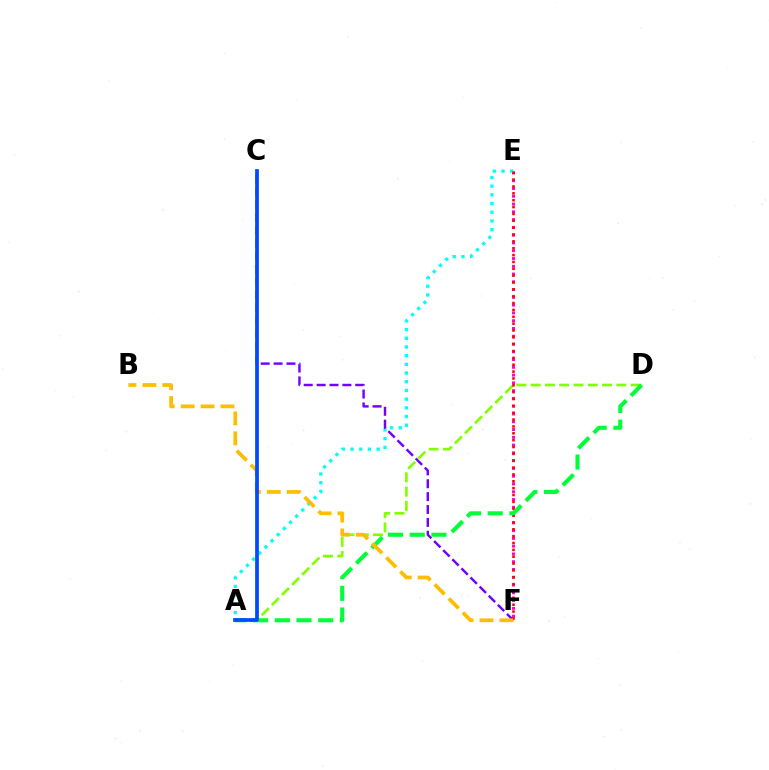{('E', 'F'): [{'color': '#ff00cf', 'line_style': 'dotted', 'thickness': 2.11}, {'color': '#ff0000', 'line_style': 'dotted', 'thickness': 1.86}], ('A', 'E'): [{'color': '#00fff6', 'line_style': 'dotted', 'thickness': 2.36}], ('C', 'F'): [{'color': '#7200ff', 'line_style': 'dashed', 'thickness': 1.75}], ('A', 'D'): [{'color': '#84ff00', 'line_style': 'dashed', 'thickness': 1.94}, {'color': '#00ff39', 'line_style': 'dashed', 'thickness': 2.95}], ('B', 'F'): [{'color': '#ffbd00', 'line_style': 'dashed', 'thickness': 2.7}], ('A', 'C'): [{'color': '#004bff', 'line_style': 'solid', 'thickness': 2.69}]}